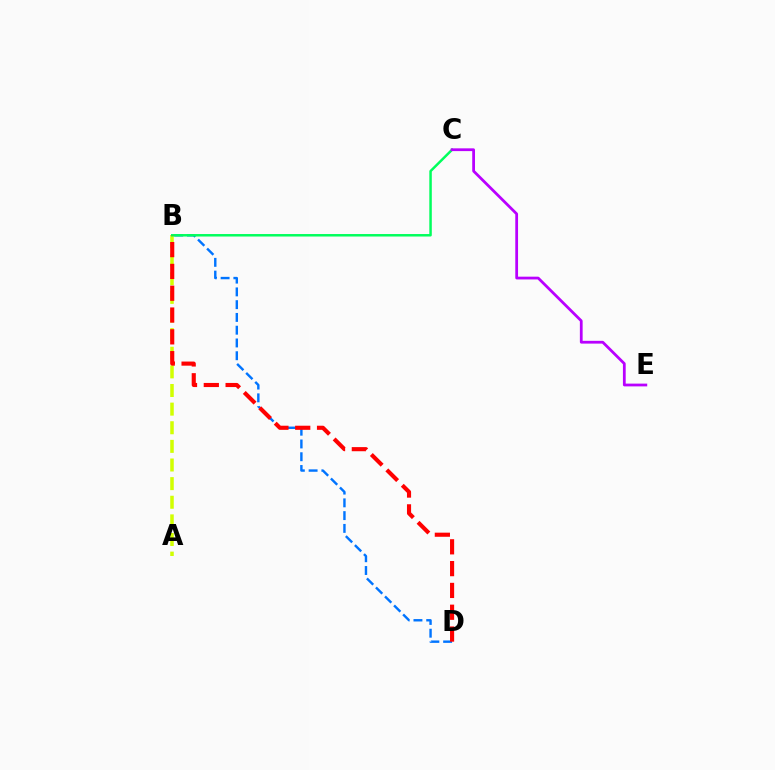{('B', 'D'): [{'color': '#0074ff', 'line_style': 'dashed', 'thickness': 1.73}, {'color': '#ff0000', 'line_style': 'dashed', 'thickness': 2.96}], ('A', 'B'): [{'color': '#d1ff00', 'line_style': 'dashed', 'thickness': 2.53}], ('B', 'C'): [{'color': '#00ff5c', 'line_style': 'solid', 'thickness': 1.79}], ('C', 'E'): [{'color': '#b900ff', 'line_style': 'solid', 'thickness': 1.99}]}